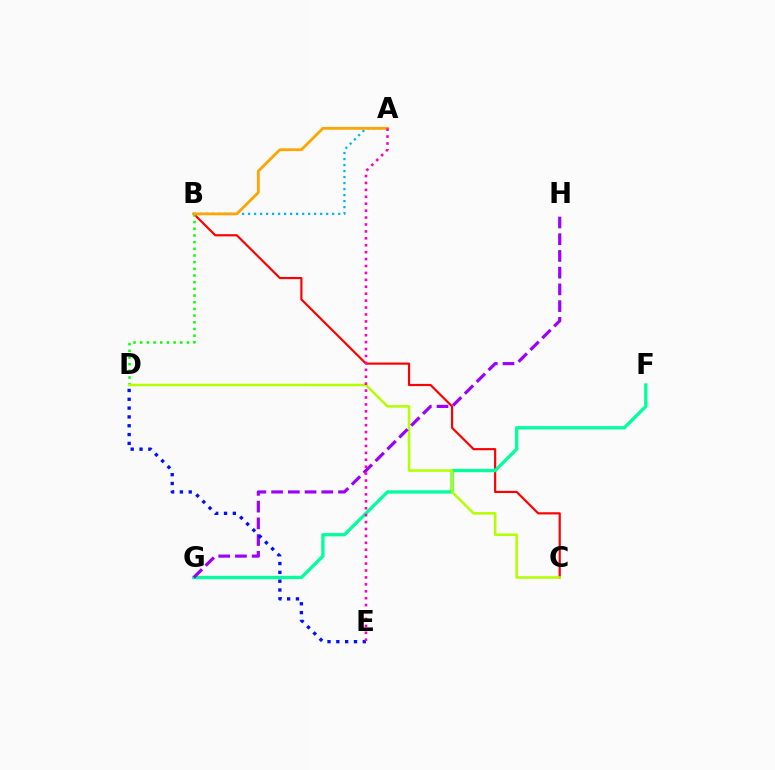{('B', 'C'): [{'color': '#ff0000', 'line_style': 'solid', 'thickness': 1.57}], ('F', 'G'): [{'color': '#00ff9d', 'line_style': 'solid', 'thickness': 2.38}], ('B', 'D'): [{'color': '#08ff00', 'line_style': 'dotted', 'thickness': 1.82}], ('C', 'D'): [{'color': '#b3ff00', 'line_style': 'solid', 'thickness': 1.81}], ('A', 'B'): [{'color': '#00b5ff', 'line_style': 'dotted', 'thickness': 1.63}, {'color': '#ffa500', 'line_style': 'solid', 'thickness': 2.02}], ('G', 'H'): [{'color': '#9b00ff', 'line_style': 'dashed', 'thickness': 2.27}], ('D', 'E'): [{'color': '#0010ff', 'line_style': 'dotted', 'thickness': 2.4}], ('A', 'E'): [{'color': '#ff00bd', 'line_style': 'dotted', 'thickness': 1.88}]}